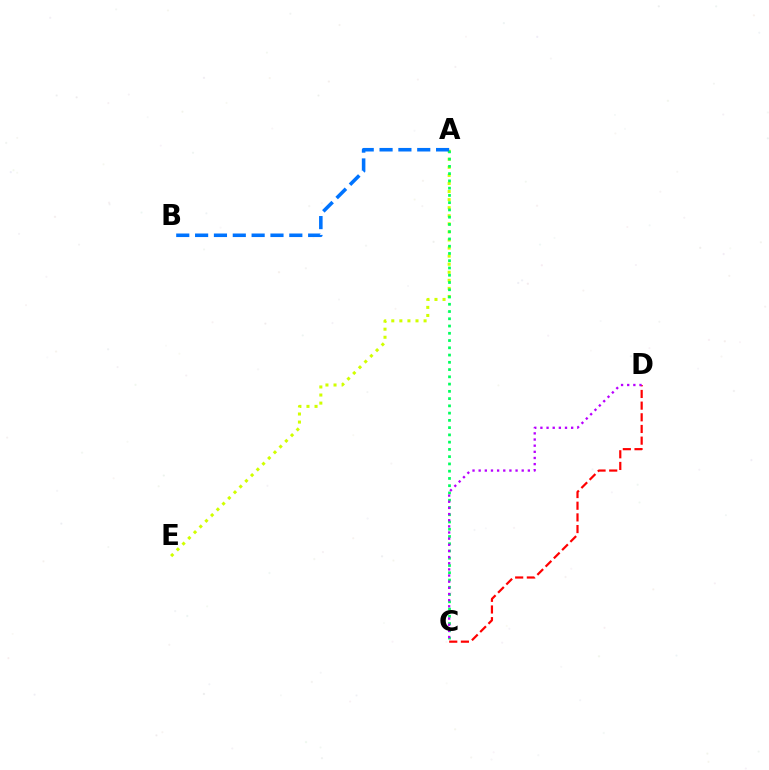{('A', 'E'): [{'color': '#d1ff00', 'line_style': 'dotted', 'thickness': 2.19}], ('A', 'C'): [{'color': '#00ff5c', 'line_style': 'dotted', 'thickness': 1.97}], ('C', 'D'): [{'color': '#ff0000', 'line_style': 'dashed', 'thickness': 1.59}, {'color': '#b900ff', 'line_style': 'dotted', 'thickness': 1.67}], ('A', 'B'): [{'color': '#0074ff', 'line_style': 'dashed', 'thickness': 2.56}]}